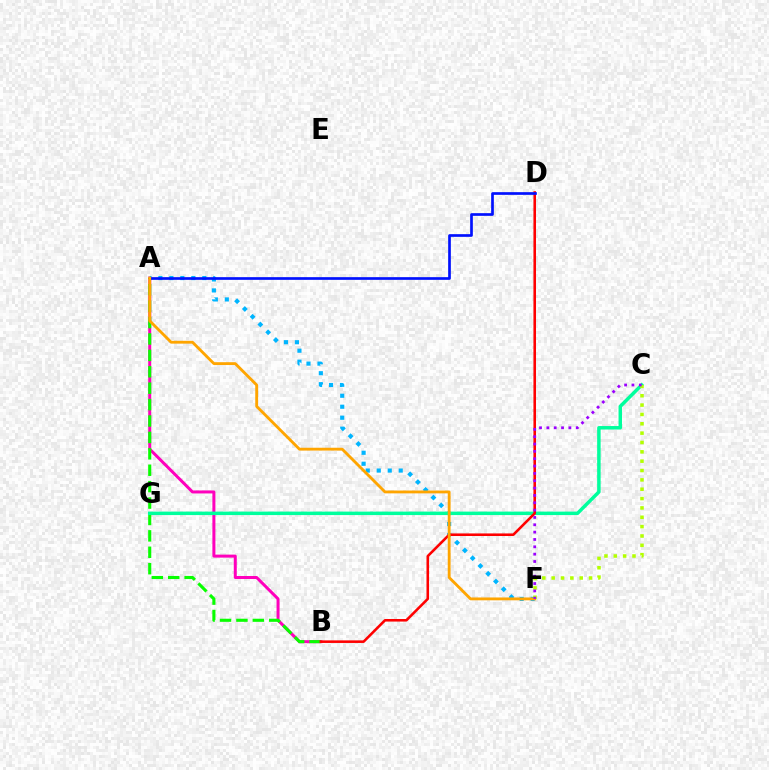{('A', 'B'): [{'color': '#ff00bd', 'line_style': 'solid', 'thickness': 2.16}, {'color': '#08ff00', 'line_style': 'dashed', 'thickness': 2.23}], ('A', 'F'): [{'color': '#00b5ff', 'line_style': 'dotted', 'thickness': 2.98}, {'color': '#ffa500', 'line_style': 'solid', 'thickness': 2.04}], ('C', 'G'): [{'color': '#00ff9d', 'line_style': 'solid', 'thickness': 2.51}], ('B', 'D'): [{'color': '#ff0000', 'line_style': 'solid', 'thickness': 1.85}], ('A', 'D'): [{'color': '#0010ff', 'line_style': 'solid', 'thickness': 1.93}], ('C', 'F'): [{'color': '#b3ff00', 'line_style': 'dotted', 'thickness': 2.54}, {'color': '#9b00ff', 'line_style': 'dotted', 'thickness': 2.0}]}